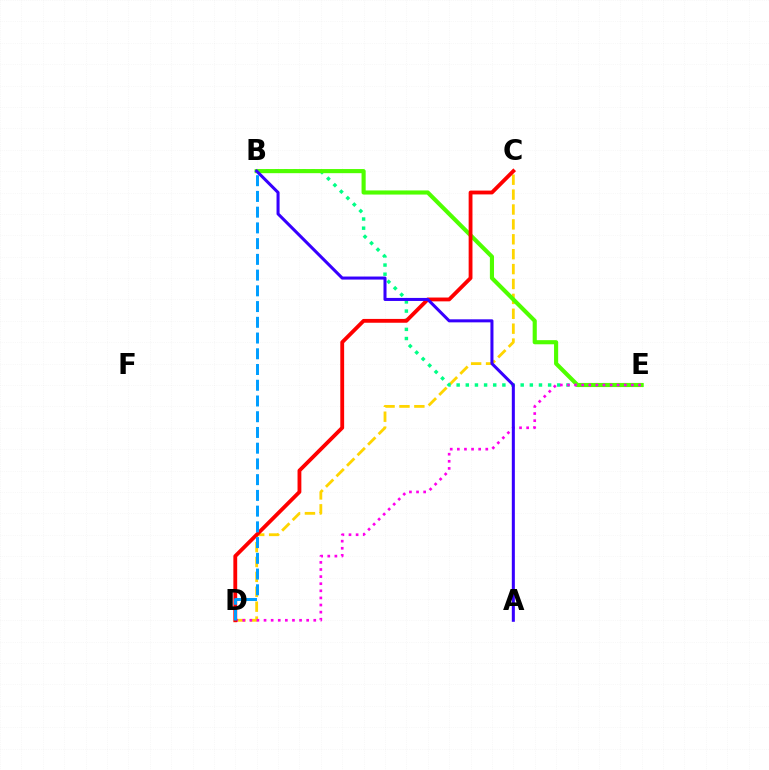{('C', 'D'): [{'color': '#ffd500', 'line_style': 'dashed', 'thickness': 2.02}, {'color': '#ff0000', 'line_style': 'solid', 'thickness': 2.75}], ('B', 'E'): [{'color': '#00ff86', 'line_style': 'dotted', 'thickness': 2.49}, {'color': '#4fff00', 'line_style': 'solid', 'thickness': 2.97}], ('D', 'E'): [{'color': '#ff00ed', 'line_style': 'dotted', 'thickness': 1.93}], ('A', 'B'): [{'color': '#3700ff', 'line_style': 'solid', 'thickness': 2.19}], ('B', 'D'): [{'color': '#009eff', 'line_style': 'dashed', 'thickness': 2.14}]}